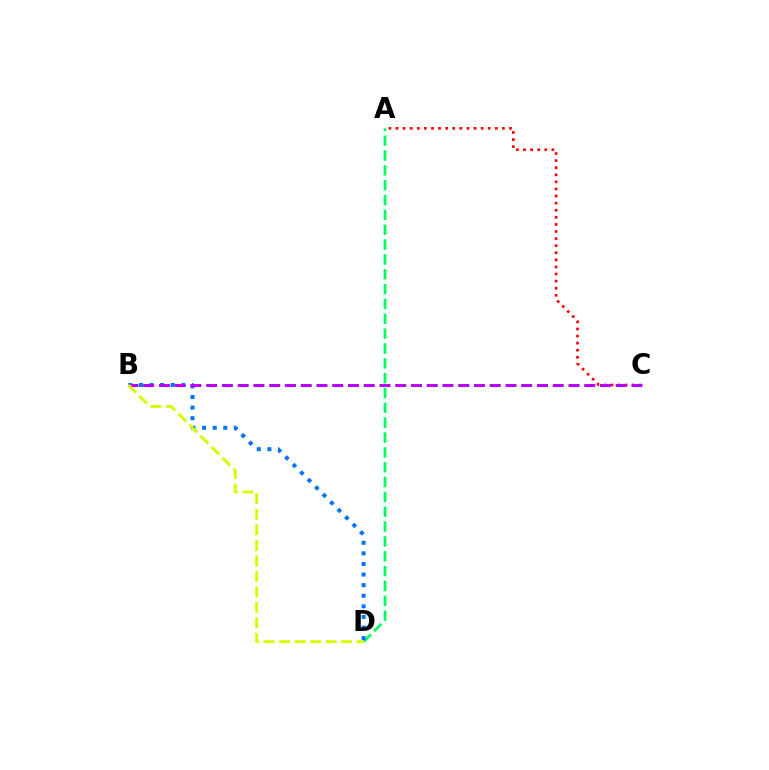{('A', 'C'): [{'color': '#ff0000', 'line_style': 'dotted', 'thickness': 1.93}], ('A', 'D'): [{'color': '#00ff5c', 'line_style': 'dashed', 'thickness': 2.02}], ('B', 'D'): [{'color': '#0074ff', 'line_style': 'dotted', 'thickness': 2.88}, {'color': '#d1ff00', 'line_style': 'dashed', 'thickness': 2.11}], ('B', 'C'): [{'color': '#b900ff', 'line_style': 'dashed', 'thickness': 2.14}]}